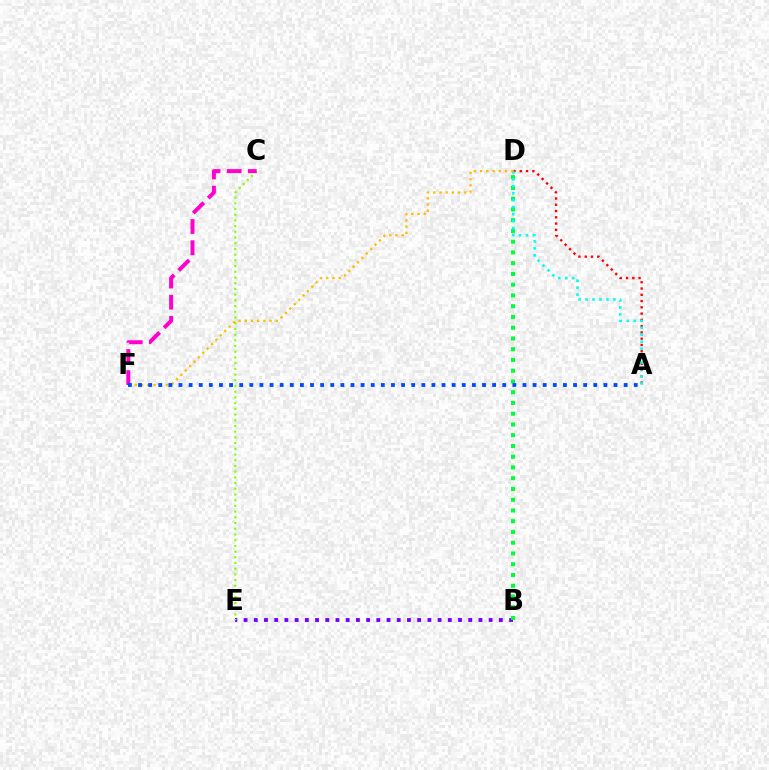{('A', 'D'): [{'color': '#ff0000', 'line_style': 'dotted', 'thickness': 1.7}, {'color': '#00fff6', 'line_style': 'dotted', 'thickness': 1.89}], ('B', 'E'): [{'color': '#7200ff', 'line_style': 'dotted', 'thickness': 2.77}], ('B', 'D'): [{'color': '#00ff39', 'line_style': 'dotted', 'thickness': 2.92}], ('C', 'E'): [{'color': '#84ff00', 'line_style': 'dotted', 'thickness': 1.55}], ('D', 'F'): [{'color': '#ffbd00', 'line_style': 'dotted', 'thickness': 1.69}], ('C', 'F'): [{'color': '#ff00cf', 'line_style': 'dashed', 'thickness': 2.87}], ('A', 'F'): [{'color': '#004bff', 'line_style': 'dotted', 'thickness': 2.75}]}